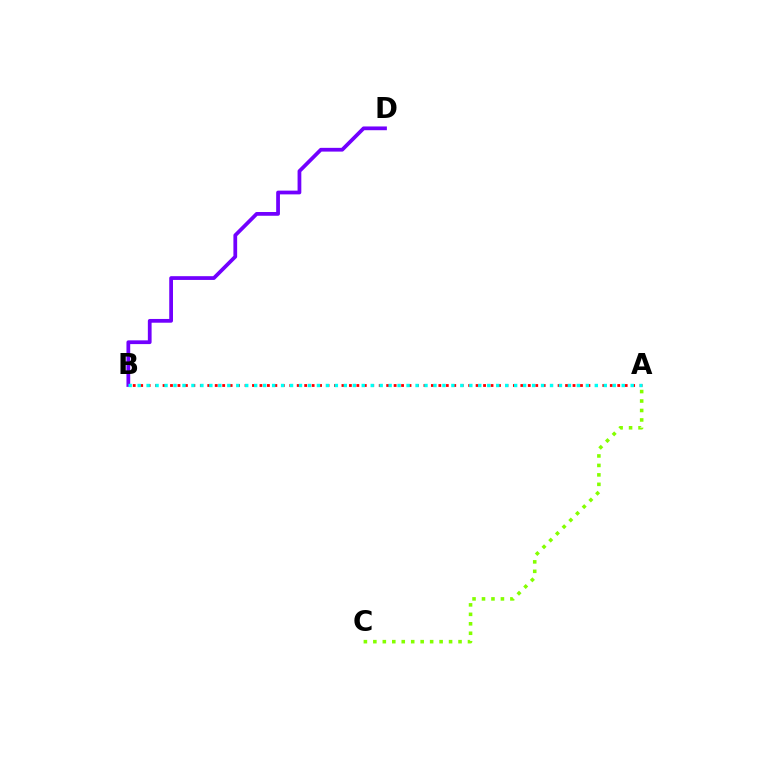{('A', 'B'): [{'color': '#ff0000', 'line_style': 'dotted', 'thickness': 2.03}, {'color': '#00fff6', 'line_style': 'dotted', 'thickness': 2.44}], ('A', 'C'): [{'color': '#84ff00', 'line_style': 'dotted', 'thickness': 2.57}], ('B', 'D'): [{'color': '#7200ff', 'line_style': 'solid', 'thickness': 2.7}]}